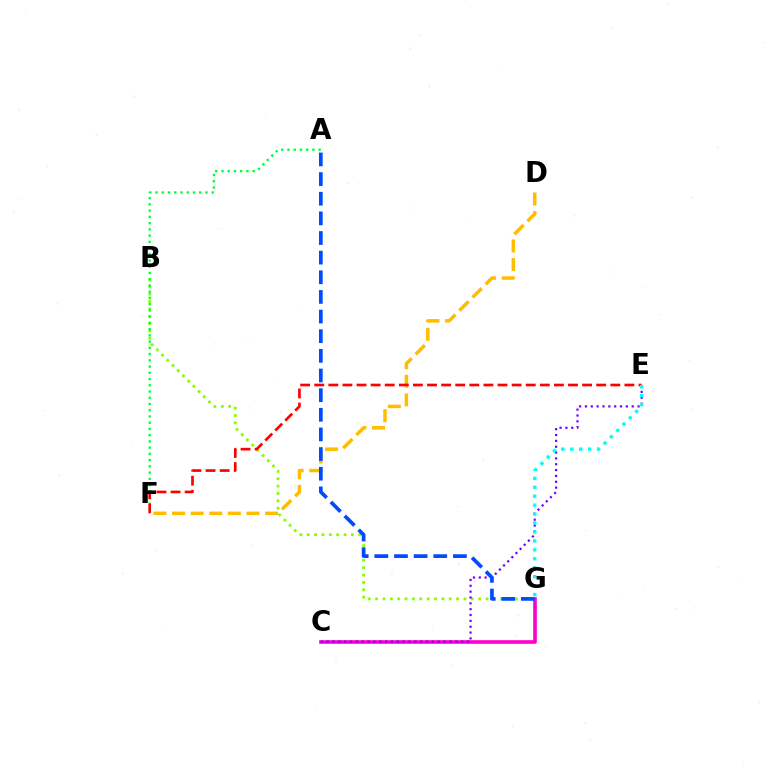{('C', 'G'): [{'color': '#ff00cf', 'line_style': 'solid', 'thickness': 2.61}], ('B', 'G'): [{'color': '#84ff00', 'line_style': 'dotted', 'thickness': 2.0}], ('A', 'F'): [{'color': '#00ff39', 'line_style': 'dotted', 'thickness': 1.69}], ('C', 'E'): [{'color': '#7200ff', 'line_style': 'dotted', 'thickness': 1.59}], ('D', 'F'): [{'color': '#ffbd00', 'line_style': 'dashed', 'thickness': 2.53}], ('E', 'F'): [{'color': '#ff0000', 'line_style': 'dashed', 'thickness': 1.92}], ('E', 'G'): [{'color': '#00fff6', 'line_style': 'dotted', 'thickness': 2.43}], ('A', 'G'): [{'color': '#004bff', 'line_style': 'dashed', 'thickness': 2.67}]}